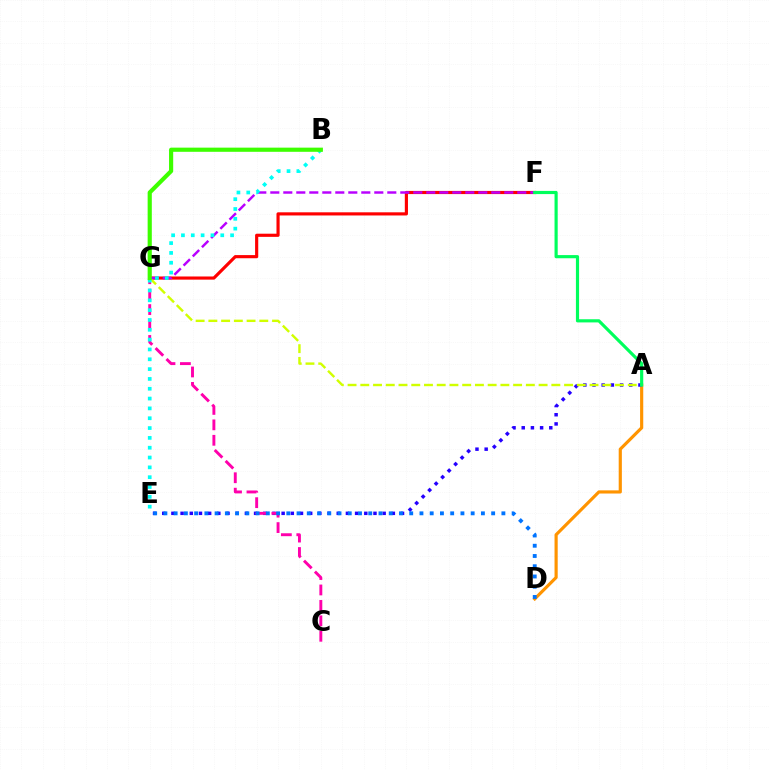{('A', 'D'): [{'color': '#ff9400', 'line_style': 'solid', 'thickness': 2.28}], ('F', 'G'): [{'color': '#ff0000', 'line_style': 'solid', 'thickness': 2.27}, {'color': '#b900ff', 'line_style': 'dashed', 'thickness': 1.77}], ('A', 'E'): [{'color': '#2500ff', 'line_style': 'dotted', 'thickness': 2.5}], ('C', 'G'): [{'color': '#ff00ac', 'line_style': 'dashed', 'thickness': 2.1}], ('A', 'G'): [{'color': '#d1ff00', 'line_style': 'dashed', 'thickness': 1.73}], ('D', 'E'): [{'color': '#0074ff', 'line_style': 'dotted', 'thickness': 2.78}], ('B', 'E'): [{'color': '#00fff6', 'line_style': 'dotted', 'thickness': 2.67}], ('A', 'F'): [{'color': '#00ff5c', 'line_style': 'solid', 'thickness': 2.28}], ('B', 'G'): [{'color': '#3dff00', 'line_style': 'solid', 'thickness': 3.0}]}